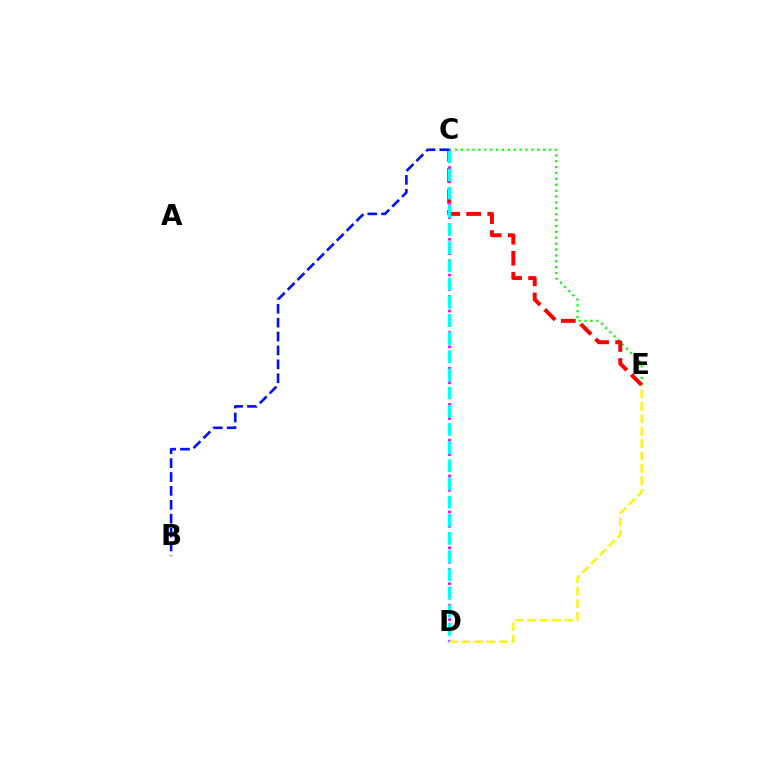{('C', 'E'): [{'color': '#08ff00', 'line_style': 'dotted', 'thickness': 1.6}, {'color': '#ff0000', 'line_style': 'dashed', 'thickness': 2.85}], ('C', 'D'): [{'color': '#ee00ff', 'line_style': 'dotted', 'thickness': 1.95}, {'color': '#00fff6', 'line_style': 'dashed', 'thickness': 2.47}], ('B', 'C'): [{'color': '#0010ff', 'line_style': 'dashed', 'thickness': 1.89}], ('D', 'E'): [{'color': '#fcf500', 'line_style': 'dashed', 'thickness': 1.69}]}